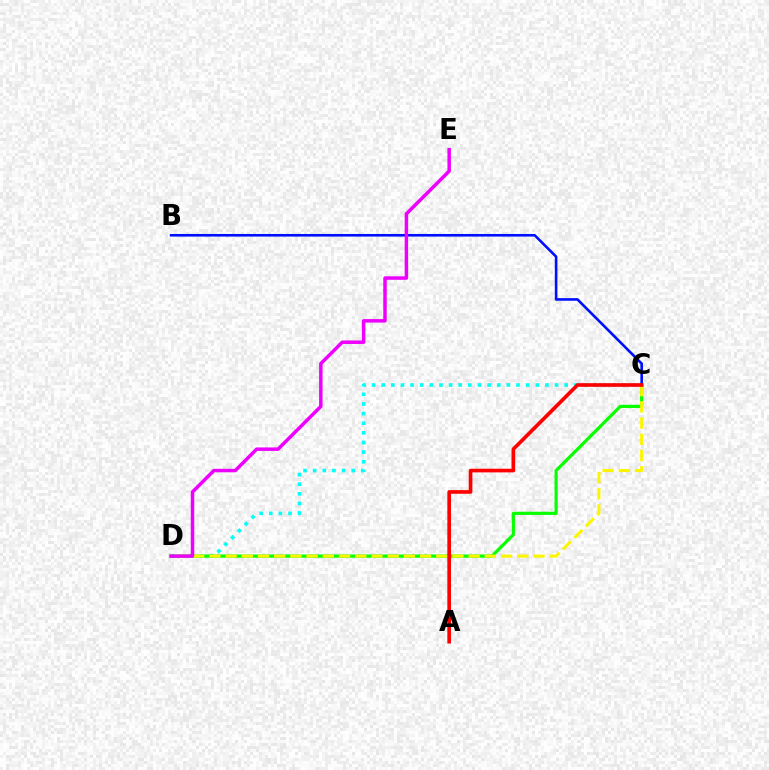{('C', 'D'): [{'color': '#00fff6', 'line_style': 'dotted', 'thickness': 2.62}, {'color': '#08ff00', 'line_style': 'solid', 'thickness': 2.3}, {'color': '#fcf500', 'line_style': 'dashed', 'thickness': 2.2}], ('B', 'C'): [{'color': '#0010ff', 'line_style': 'solid', 'thickness': 1.88}], ('D', 'E'): [{'color': '#ee00ff', 'line_style': 'solid', 'thickness': 2.51}], ('A', 'C'): [{'color': '#ff0000', 'line_style': 'solid', 'thickness': 2.63}]}